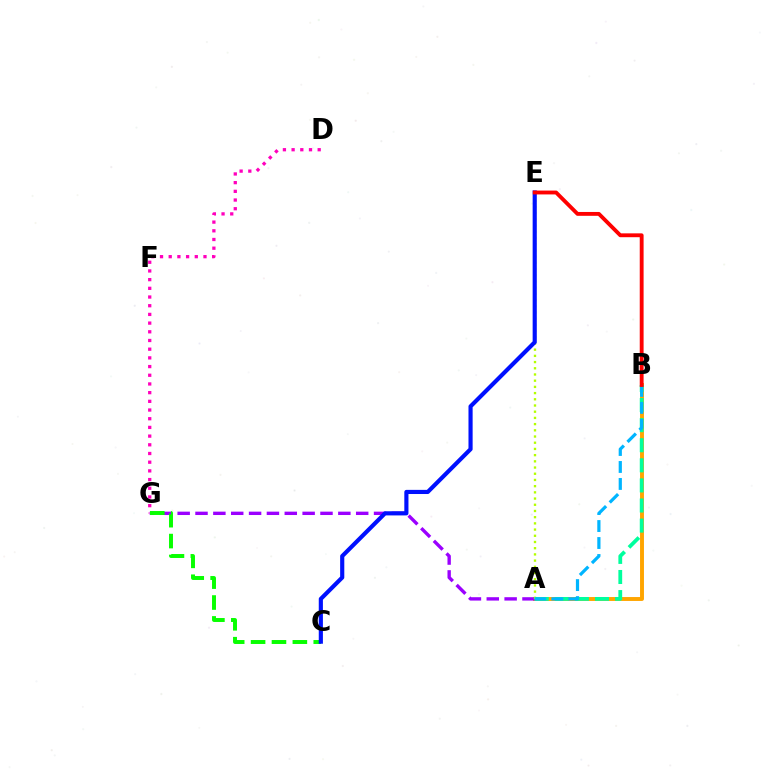{('A', 'B'): [{'color': '#ffa500', 'line_style': 'solid', 'thickness': 2.82}, {'color': '#00ff9d', 'line_style': 'dashed', 'thickness': 2.73}, {'color': '#00b5ff', 'line_style': 'dashed', 'thickness': 2.31}], ('D', 'G'): [{'color': '#ff00bd', 'line_style': 'dotted', 'thickness': 2.36}], ('A', 'G'): [{'color': '#9b00ff', 'line_style': 'dashed', 'thickness': 2.43}], ('C', 'G'): [{'color': '#08ff00', 'line_style': 'dashed', 'thickness': 2.84}], ('A', 'E'): [{'color': '#b3ff00', 'line_style': 'dotted', 'thickness': 1.69}], ('C', 'E'): [{'color': '#0010ff', 'line_style': 'solid', 'thickness': 2.98}], ('B', 'E'): [{'color': '#ff0000', 'line_style': 'solid', 'thickness': 2.78}]}